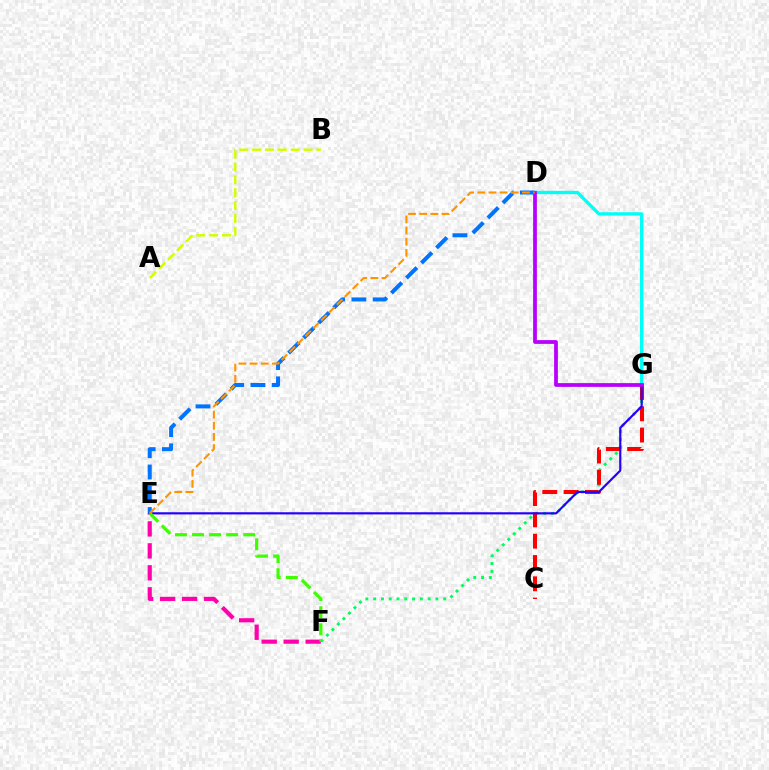{('A', 'B'): [{'color': '#d1ff00', 'line_style': 'dashed', 'thickness': 1.75}], ('D', 'G'): [{'color': '#00fff6', 'line_style': 'solid', 'thickness': 2.41}, {'color': '#b900ff', 'line_style': 'solid', 'thickness': 2.71}], ('E', 'F'): [{'color': '#ff00ac', 'line_style': 'dashed', 'thickness': 2.99}, {'color': '#3dff00', 'line_style': 'dashed', 'thickness': 2.32}], ('D', 'E'): [{'color': '#0074ff', 'line_style': 'dashed', 'thickness': 2.89}, {'color': '#ff9400', 'line_style': 'dashed', 'thickness': 1.52}], ('F', 'G'): [{'color': '#00ff5c', 'line_style': 'dotted', 'thickness': 2.12}], ('C', 'G'): [{'color': '#ff0000', 'line_style': 'dashed', 'thickness': 2.9}], ('E', 'G'): [{'color': '#2500ff', 'line_style': 'solid', 'thickness': 1.56}]}